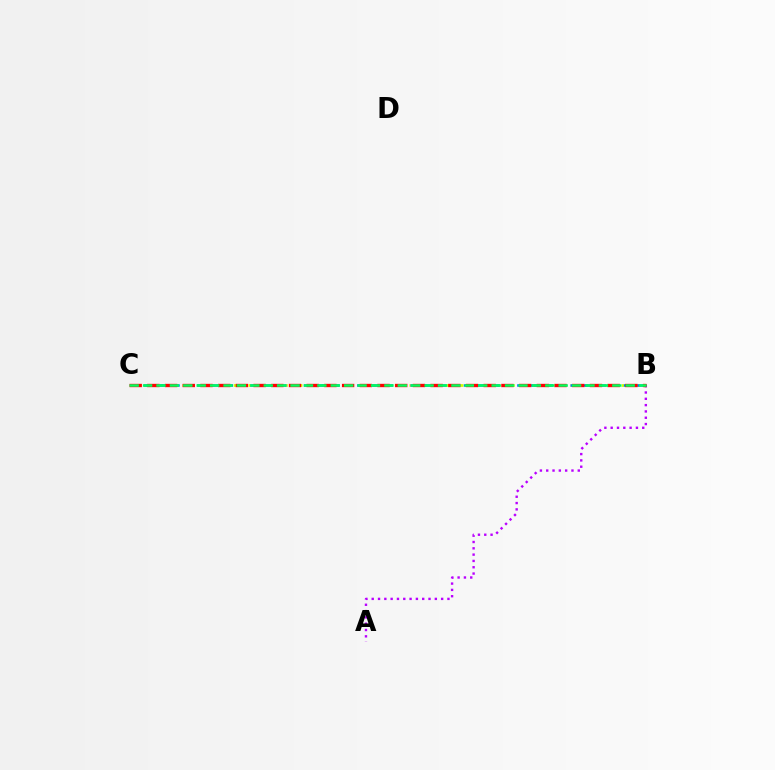{('B', 'C'): [{'color': '#d1ff00', 'line_style': 'dotted', 'thickness': 1.99}, {'color': '#0074ff', 'line_style': 'dashed', 'thickness': 1.81}, {'color': '#ff0000', 'line_style': 'dashed', 'thickness': 2.4}, {'color': '#00ff5c', 'line_style': 'dashed', 'thickness': 1.82}], ('A', 'B'): [{'color': '#b900ff', 'line_style': 'dotted', 'thickness': 1.71}]}